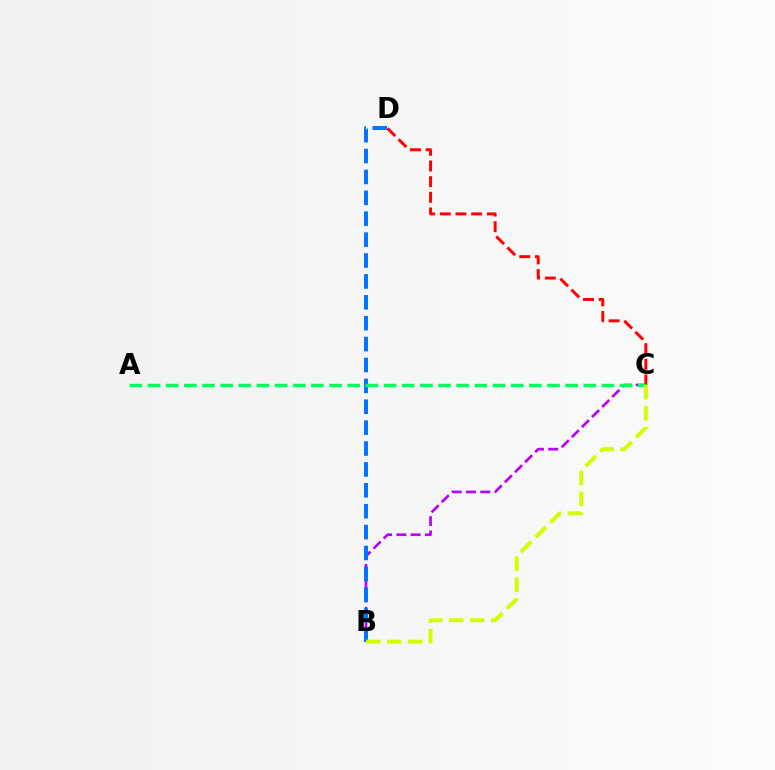{('B', 'C'): [{'color': '#b900ff', 'line_style': 'dashed', 'thickness': 1.94}, {'color': '#d1ff00', 'line_style': 'dashed', 'thickness': 2.83}], ('B', 'D'): [{'color': '#0074ff', 'line_style': 'dashed', 'thickness': 2.84}], ('C', 'D'): [{'color': '#ff0000', 'line_style': 'dashed', 'thickness': 2.13}], ('A', 'C'): [{'color': '#00ff5c', 'line_style': 'dashed', 'thickness': 2.47}]}